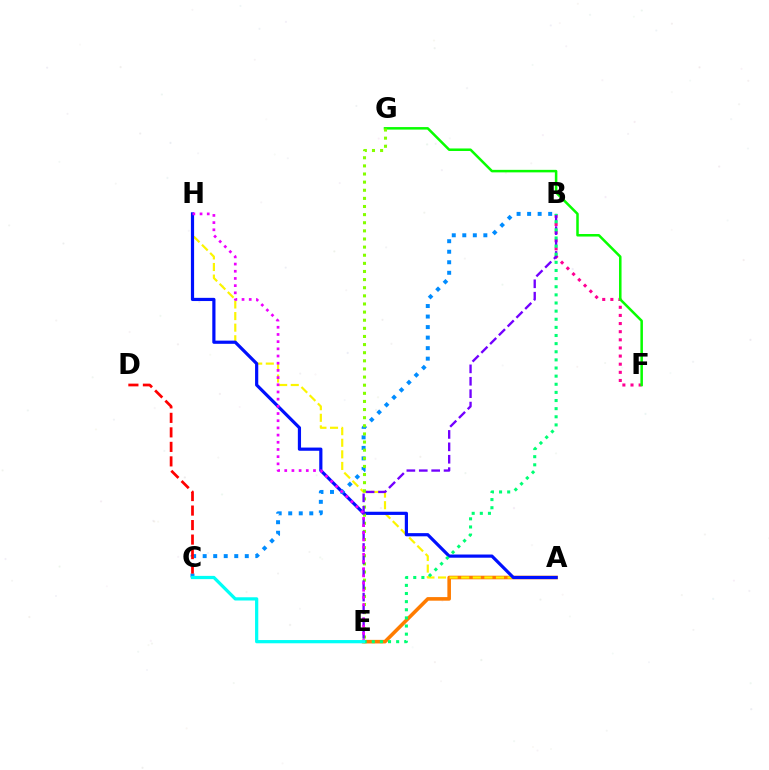{('A', 'E'): [{'color': '#ff7c00', 'line_style': 'solid', 'thickness': 2.58}], ('B', 'F'): [{'color': '#ff0094', 'line_style': 'dotted', 'thickness': 2.21}], ('A', 'H'): [{'color': '#fcf500', 'line_style': 'dashed', 'thickness': 1.57}, {'color': '#0010ff', 'line_style': 'solid', 'thickness': 2.3}], ('F', 'G'): [{'color': '#08ff00', 'line_style': 'solid', 'thickness': 1.81}], ('B', 'C'): [{'color': '#008cff', 'line_style': 'dotted', 'thickness': 2.86}], ('C', 'D'): [{'color': '#ff0000', 'line_style': 'dashed', 'thickness': 1.97}], ('E', 'G'): [{'color': '#84ff00', 'line_style': 'dotted', 'thickness': 2.21}], ('B', 'E'): [{'color': '#7200ff', 'line_style': 'dashed', 'thickness': 1.69}, {'color': '#00ff74', 'line_style': 'dotted', 'thickness': 2.21}], ('E', 'H'): [{'color': '#ee00ff', 'line_style': 'dotted', 'thickness': 1.95}], ('C', 'E'): [{'color': '#00fff6', 'line_style': 'solid', 'thickness': 2.33}]}